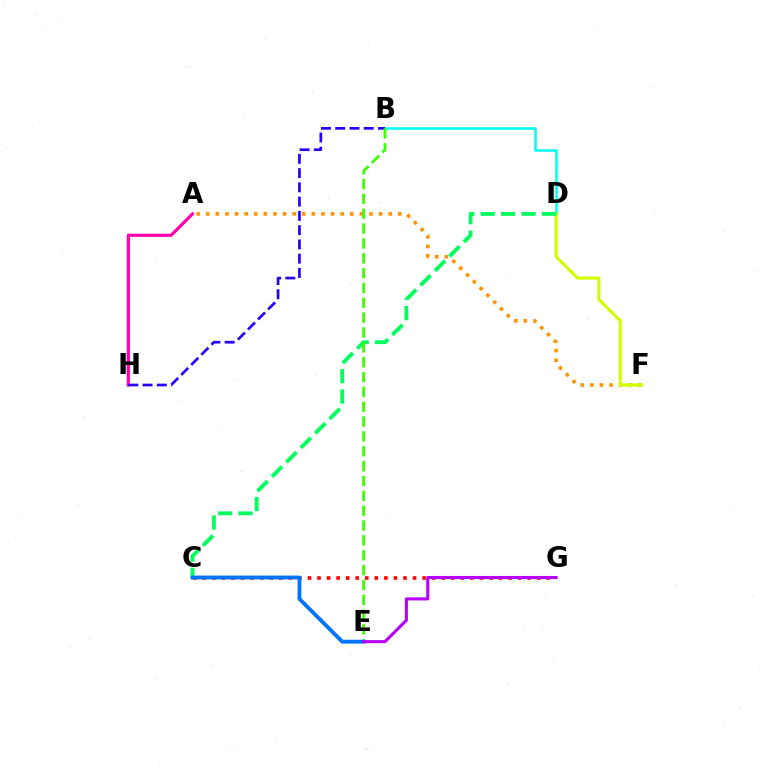{('B', 'D'): [{'color': '#00fff6', 'line_style': 'solid', 'thickness': 1.86}], ('A', 'H'): [{'color': '#ff00ac', 'line_style': 'solid', 'thickness': 2.29}], ('A', 'F'): [{'color': '#ff9400', 'line_style': 'dotted', 'thickness': 2.61}], ('D', 'F'): [{'color': '#d1ff00', 'line_style': 'solid', 'thickness': 2.29}], ('C', 'G'): [{'color': '#ff0000', 'line_style': 'dotted', 'thickness': 2.6}], ('C', 'D'): [{'color': '#00ff5c', 'line_style': 'dashed', 'thickness': 2.77}], ('B', 'H'): [{'color': '#2500ff', 'line_style': 'dashed', 'thickness': 1.94}], ('B', 'E'): [{'color': '#3dff00', 'line_style': 'dashed', 'thickness': 2.02}], ('C', 'E'): [{'color': '#0074ff', 'line_style': 'solid', 'thickness': 2.77}], ('E', 'G'): [{'color': '#b900ff', 'line_style': 'solid', 'thickness': 2.22}]}